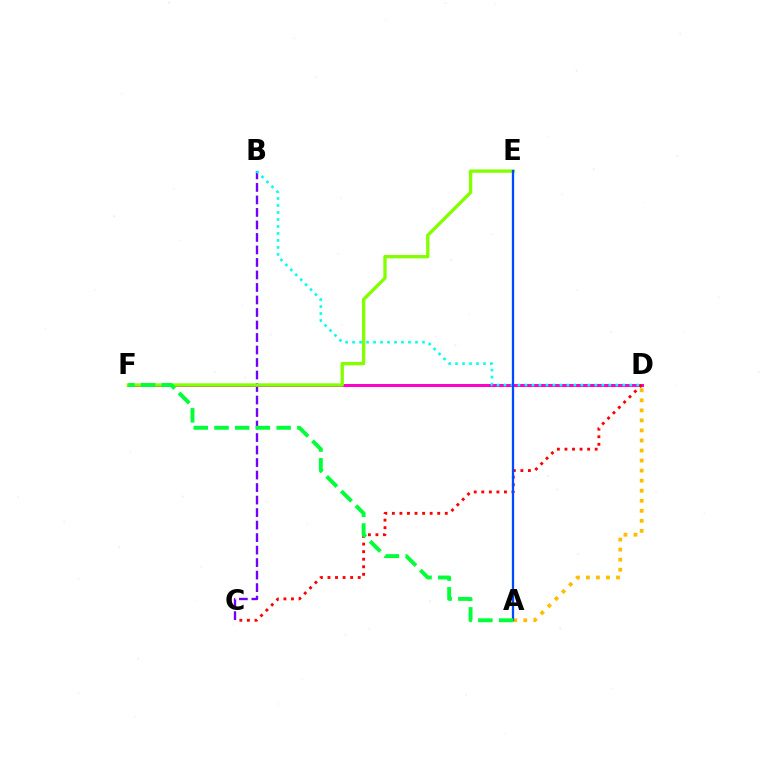{('B', 'C'): [{'color': '#7200ff', 'line_style': 'dashed', 'thickness': 1.7}], ('A', 'D'): [{'color': '#ffbd00', 'line_style': 'dotted', 'thickness': 2.73}], ('D', 'F'): [{'color': '#ff00cf', 'line_style': 'solid', 'thickness': 2.15}], ('C', 'D'): [{'color': '#ff0000', 'line_style': 'dotted', 'thickness': 2.05}], ('B', 'D'): [{'color': '#00fff6', 'line_style': 'dotted', 'thickness': 1.9}], ('E', 'F'): [{'color': '#84ff00', 'line_style': 'solid', 'thickness': 2.4}], ('A', 'E'): [{'color': '#004bff', 'line_style': 'solid', 'thickness': 1.64}], ('A', 'F'): [{'color': '#00ff39', 'line_style': 'dashed', 'thickness': 2.82}]}